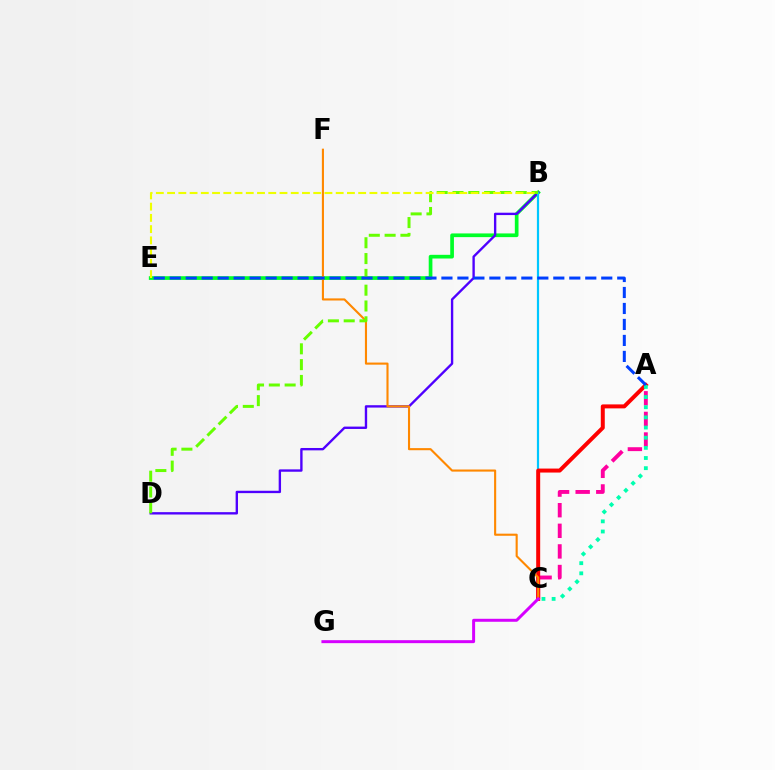{('A', 'C'): [{'color': '#ff00a0', 'line_style': 'dashed', 'thickness': 2.8}, {'color': '#ff0000', 'line_style': 'solid', 'thickness': 2.87}, {'color': '#00ffaf', 'line_style': 'dotted', 'thickness': 2.76}], ('B', 'E'): [{'color': '#00ff27', 'line_style': 'solid', 'thickness': 2.66}, {'color': '#eeff00', 'line_style': 'dashed', 'thickness': 1.53}], ('B', 'D'): [{'color': '#4f00ff', 'line_style': 'solid', 'thickness': 1.7}, {'color': '#66ff00', 'line_style': 'dashed', 'thickness': 2.15}], ('B', 'C'): [{'color': '#00c7ff', 'line_style': 'solid', 'thickness': 1.59}], ('C', 'F'): [{'color': '#ff8800', 'line_style': 'solid', 'thickness': 1.52}], ('C', 'G'): [{'color': '#d600ff', 'line_style': 'solid', 'thickness': 2.14}], ('A', 'E'): [{'color': '#003fff', 'line_style': 'dashed', 'thickness': 2.17}]}